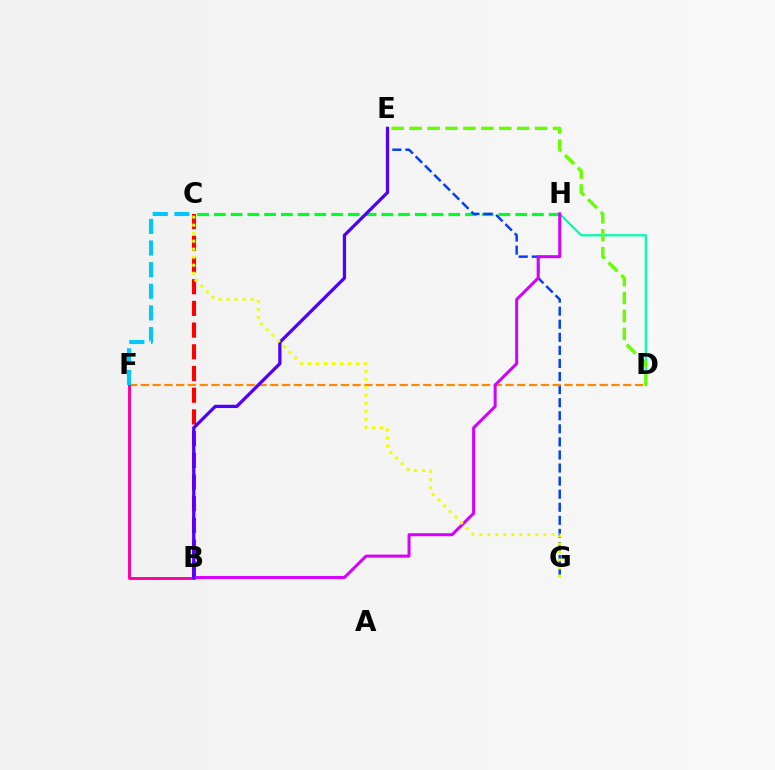{('B', 'C'): [{'color': '#ff0000', 'line_style': 'dashed', 'thickness': 2.95}], ('D', 'H'): [{'color': '#00ffaf', 'line_style': 'solid', 'thickness': 1.64}], ('C', 'H'): [{'color': '#00ff27', 'line_style': 'dashed', 'thickness': 2.27}], ('E', 'G'): [{'color': '#003fff', 'line_style': 'dashed', 'thickness': 1.78}], ('D', 'F'): [{'color': '#ff8800', 'line_style': 'dashed', 'thickness': 1.6}], ('B', 'H'): [{'color': '#d600ff', 'line_style': 'solid', 'thickness': 2.18}], ('B', 'F'): [{'color': '#ff00a0', 'line_style': 'solid', 'thickness': 2.12}], ('C', 'F'): [{'color': '#00c7ff', 'line_style': 'dashed', 'thickness': 2.94}], ('D', 'E'): [{'color': '#66ff00', 'line_style': 'dashed', 'thickness': 2.44}], ('B', 'E'): [{'color': '#4f00ff', 'line_style': 'solid', 'thickness': 2.35}], ('C', 'G'): [{'color': '#eeff00', 'line_style': 'dotted', 'thickness': 2.18}]}